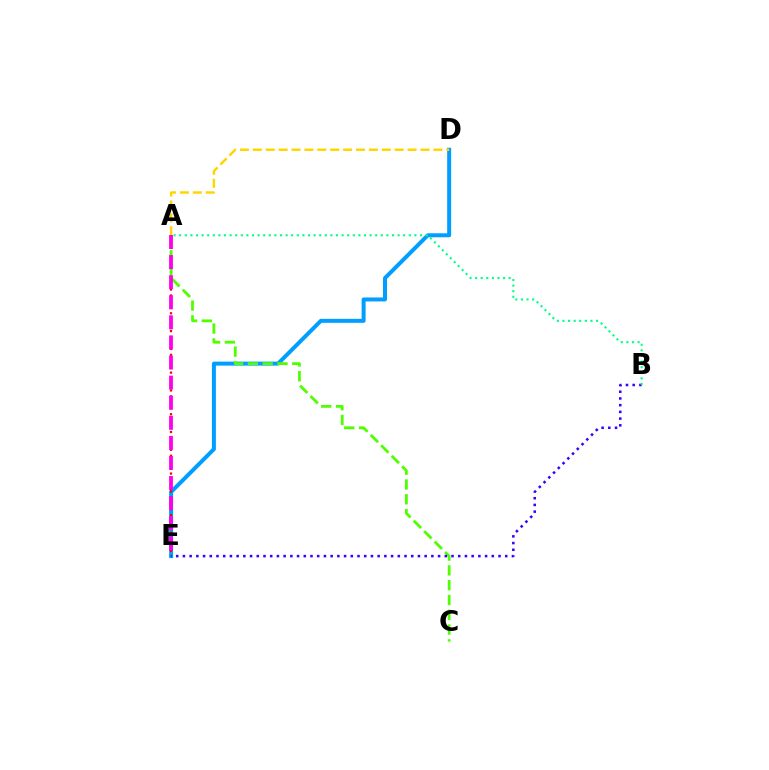{('D', 'E'): [{'color': '#009eff', 'line_style': 'solid', 'thickness': 2.86}], ('A', 'E'): [{'color': '#ff0000', 'line_style': 'dotted', 'thickness': 1.61}, {'color': '#ff00ed', 'line_style': 'dashed', 'thickness': 2.73}], ('A', 'C'): [{'color': '#4fff00', 'line_style': 'dashed', 'thickness': 2.01}], ('A', 'D'): [{'color': '#ffd500', 'line_style': 'dashed', 'thickness': 1.75}], ('B', 'E'): [{'color': '#3700ff', 'line_style': 'dotted', 'thickness': 1.82}], ('A', 'B'): [{'color': '#00ff86', 'line_style': 'dotted', 'thickness': 1.52}]}